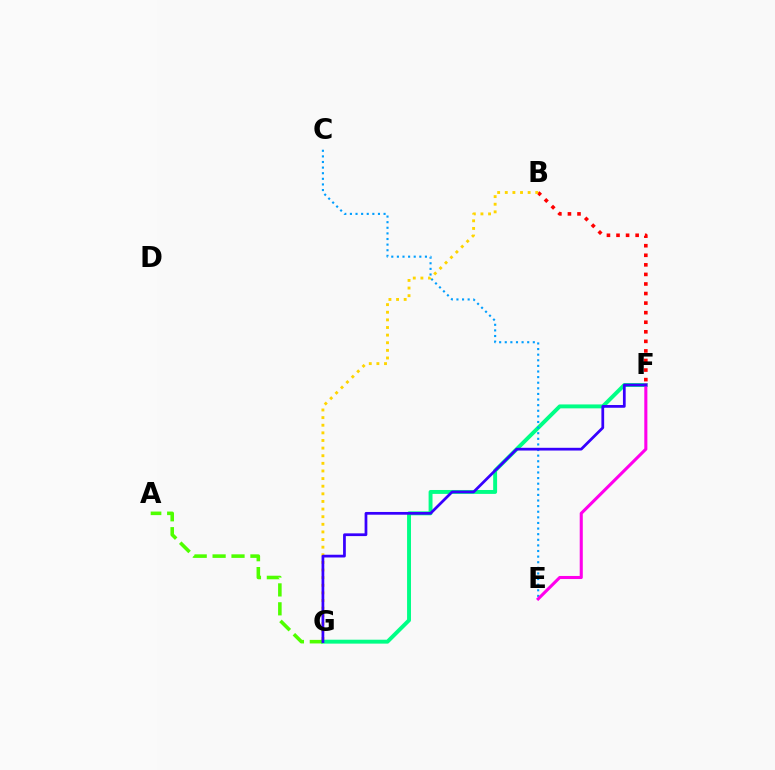{('B', 'F'): [{'color': '#ff0000', 'line_style': 'dotted', 'thickness': 2.6}], ('F', 'G'): [{'color': '#00ff86', 'line_style': 'solid', 'thickness': 2.82}, {'color': '#3700ff', 'line_style': 'solid', 'thickness': 1.97}], ('C', 'E'): [{'color': '#009eff', 'line_style': 'dotted', 'thickness': 1.52}], ('A', 'G'): [{'color': '#4fff00', 'line_style': 'dashed', 'thickness': 2.57}], ('E', 'F'): [{'color': '#ff00ed', 'line_style': 'solid', 'thickness': 2.22}], ('B', 'G'): [{'color': '#ffd500', 'line_style': 'dotted', 'thickness': 2.07}]}